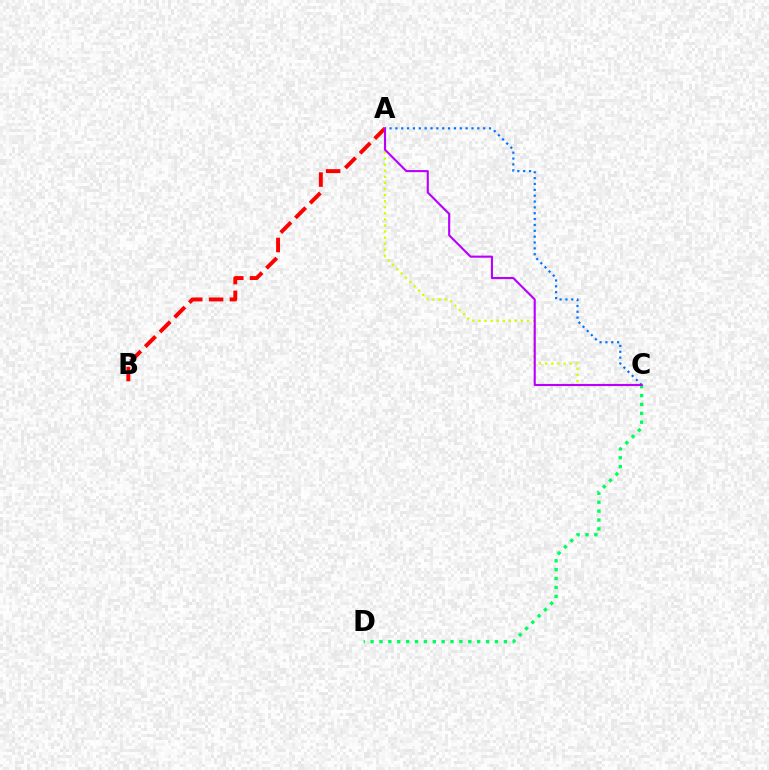{('C', 'D'): [{'color': '#00ff5c', 'line_style': 'dotted', 'thickness': 2.41}], ('A', 'B'): [{'color': '#ff0000', 'line_style': 'dashed', 'thickness': 2.82}], ('A', 'C'): [{'color': '#d1ff00', 'line_style': 'dotted', 'thickness': 1.65}, {'color': '#0074ff', 'line_style': 'dotted', 'thickness': 1.59}, {'color': '#b900ff', 'line_style': 'solid', 'thickness': 1.52}]}